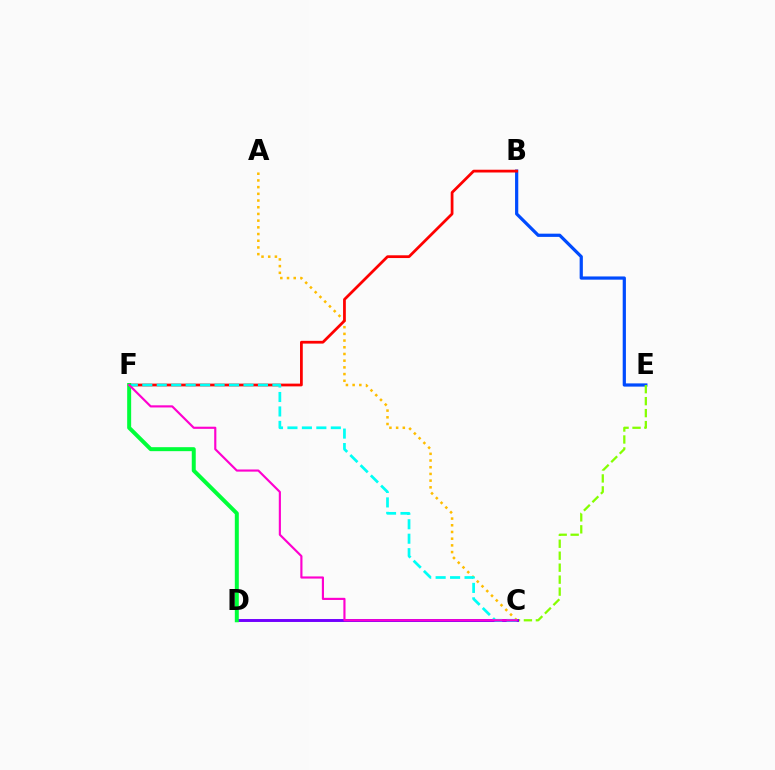{('B', 'E'): [{'color': '#004bff', 'line_style': 'solid', 'thickness': 2.32}], ('C', 'E'): [{'color': '#84ff00', 'line_style': 'dashed', 'thickness': 1.63}], ('C', 'D'): [{'color': '#7200ff', 'line_style': 'solid', 'thickness': 2.11}], ('A', 'C'): [{'color': '#ffbd00', 'line_style': 'dotted', 'thickness': 1.82}], ('B', 'F'): [{'color': '#ff0000', 'line_style': 'solid', 'thickness': 1.99}], ('C', 'F'): [{'color': '#00fff6', 'line_style': 'dashed', 'thickness': 1.96}, {'color': '#ff00cf', 'line_style': 'solid', 'thickness': 1.55}], ('D', 'F'): [{'color': '#00ff39', 'line_style': 'solid', 'thickness': 2.86}]}